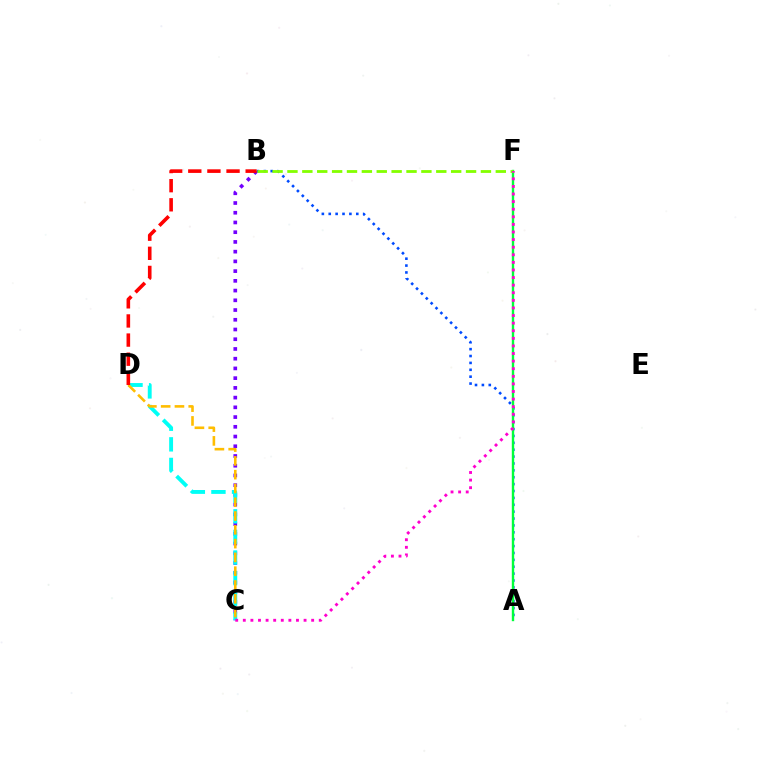{('B', 'C'): [{'color': '#7200ff', 'line_style': 'dotted', 'thickness': 2.64}], ('A', 'B'): [{'color': '#004bff', 'line_style': 'dotted', 'thickness': 1.87}], ('C', 'D'): [{'color': '#00fff6', 'line_style': 'dashed', 'thickness': 2.8}, {'color': '#ffbd00', 'line_style': 'dashed', 'thickness': 1.87}], ('A', 'F'): [{'color': '#00ff39', 'line_style': 'solid', 'thickness': 1.72}], ('B', 'F'): [{'color': '#84ff00', 'line_style': 'dashed', 'thickness': 2.02}], ('C', 'F'): [{'color': '#ff00cf', 'line_style': 'dotted', 'thickness': 2.06}], ('B', 'D'): [{'color': '#ff0000', 'line_style': 'dashed', 'thickness': 2.6}]}